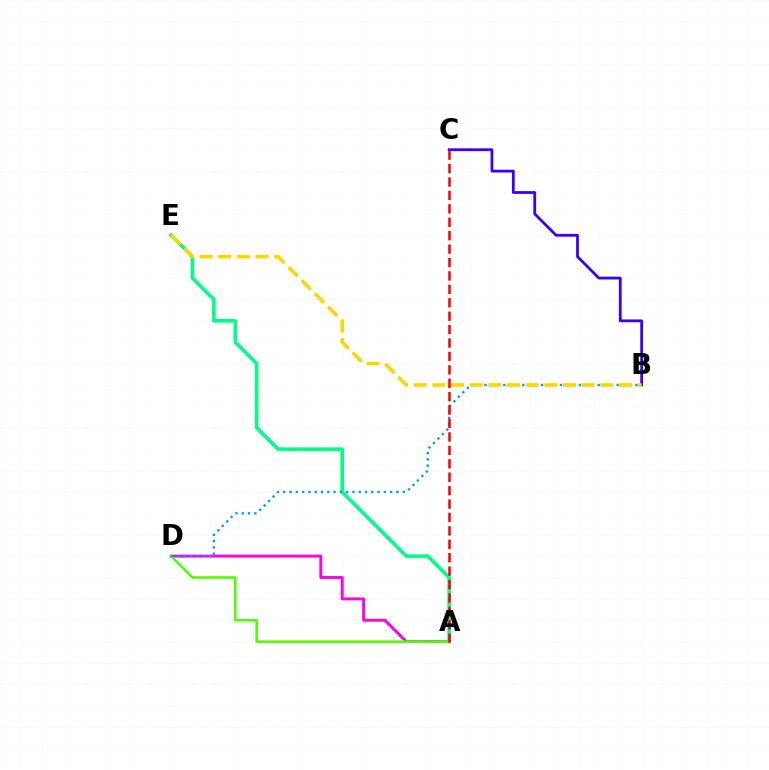{('B', 'C'): [{'color': '#3700ff', 'line_style': 'solid', 'thickness': 2.01}], ('A', 'E'): [{'color': '#00ff86', 'line_style': 'solid', 'thickness': 2.58}], ('A', 'D'): [{'color': '#ff00ed', 'line_style': 'solid', 'thickness': 2.1}, {'color': '#4fff00', 'line_style': 'solid', 'thickness': 1.85}], ('B', 'D'): [{'color': '#009eff', 'line_style': 'dotted', 'thickness': 1.71}], ('A', 'C'): [{'color': '#ff0000', 'line_style': 'dashed', 'thickness': 1.82}], ('B', 'E'): [{'color': '#ffd500', 'line_style': 'dashed', 'thickness': 2.53}]}